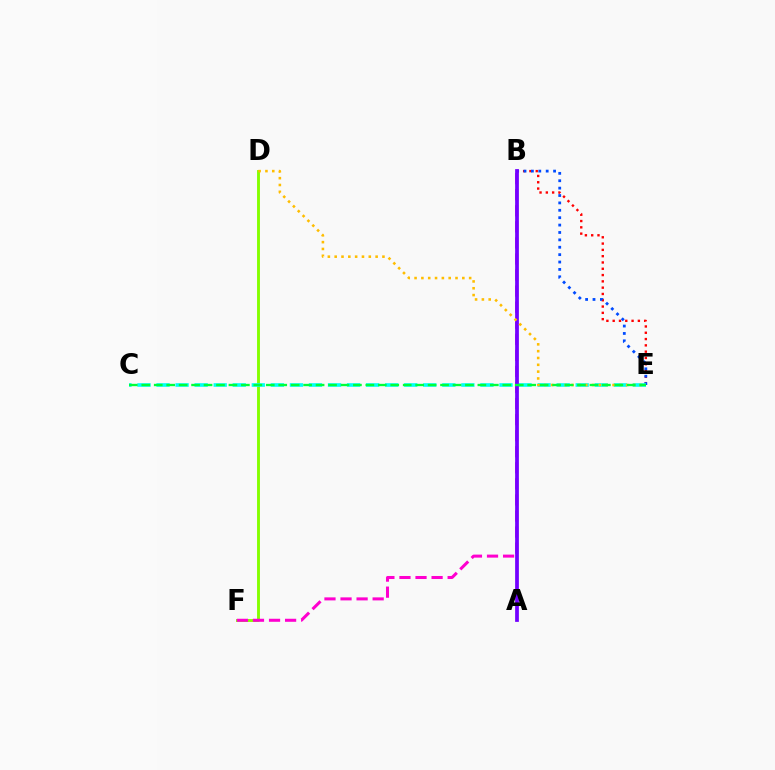{('D', 'F'): [{'color': '#84ff00', 'line_style': 'solid', 'thickness': 2.08}], ('B', 'F'): [{'color': '#ff00cf', 'line_style': 'dashed', 'thickness': 2.18}], ('B', 'E'): [{'color': '#ff0000', 'line_style': 'dotted', 'thickness': 1.71}, {'color': '#004bff', 'line_style': 'dotted', 'thickness': 2.01}], ('C', 'E'): [{'color': '#00fff6', 'line_style': 'dashed', 'thickness': 2.59}, {'color': '#00ff39', 'line_style': 'dashed', 'thickness': 1.69}], ('A', 'B'): [{'color': '#7200ff', 'line_style': 'solid', 'thickness': 2.69}], ('D', 'E'): [{'color': '#ffbd00', 'line_style': 'dotted', 'thickness': 1.85}]}